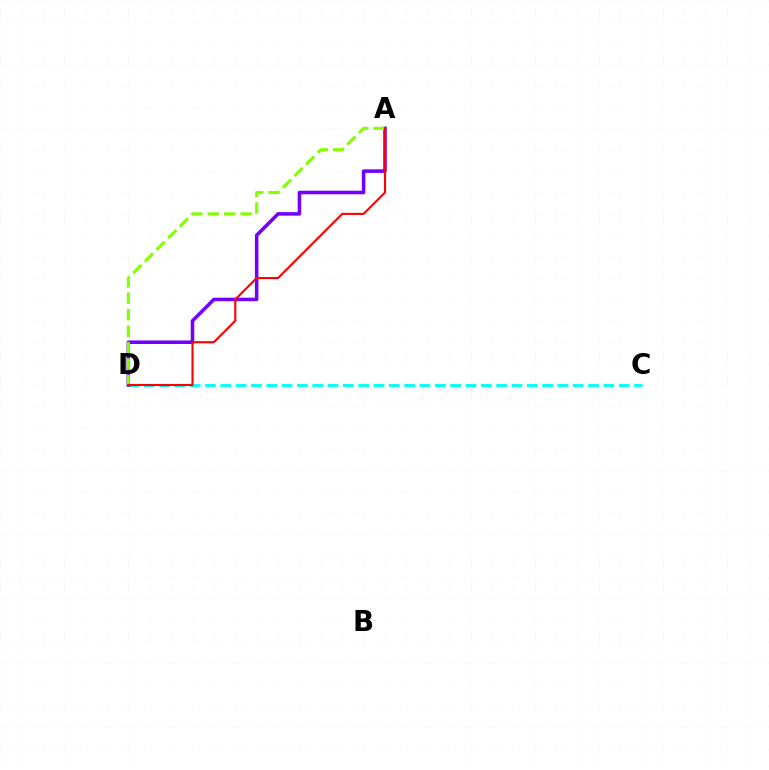{('C', 'D'): [{'color': '#00fff6', 'line_style': 'dashed', 'thickness': 2.08}], ('A', 'D'): [{'color': '#7200ff', 'line_style': 'solid', 'thickness': 2.55}, {'color': '#84ff00', 'line_style': 'dashed', 'thickness': 2.24}, {'color': '#ff0000', 'line_style': 'solid', 'thickness': 1.52}]}